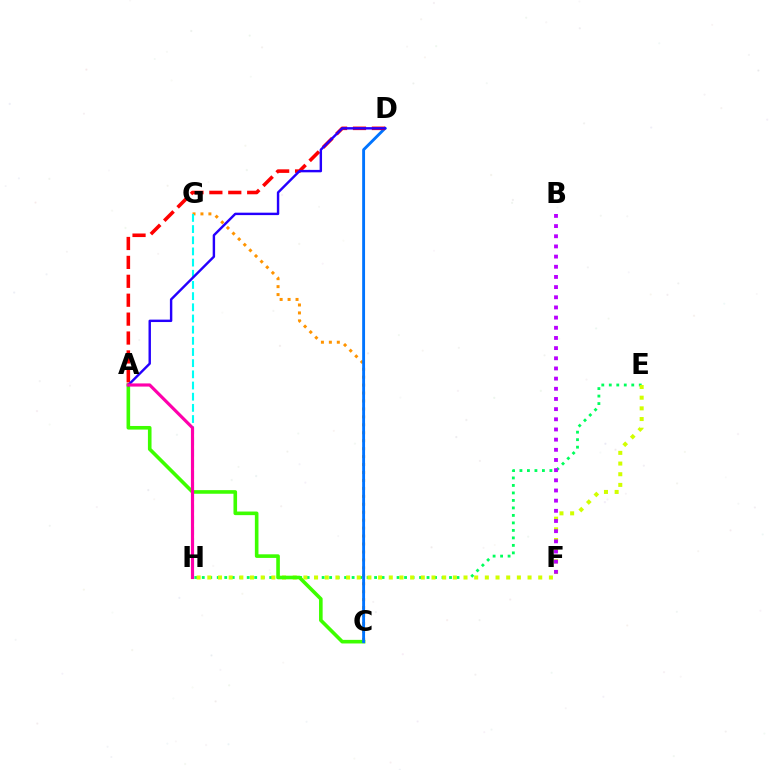{('E', 'H'): [{'color': '#00ff5c', 'line_style': 'dotted', 'thickness': 2.04}, {'color': '#d1ff00', 'line_style': 'dotted', 'thickness': 2.9}], ('A', 'C'): [{'color': '#3dff00', 'line_style': 'solid', 'thickness': 2.6}], ('C', 'G'): [{'color': '#ff9400', 'line_style': 'dotted', 'thickness': 2.16}], ('B', 'F'): [{'color': '#b900ff', 'line_style': 'dotted', 'thickness': 2.76}], ('C', 'D'): [{'color': '#0074ff', 'line_style': 'solid', 'thickness': 2.07}], ('G', 'H'): [{'color': '#00fff6', 'line_style': 'dashed', 'thickness': 1.52}], ('A', 'D'): [{'color': '#ff0000', 'line_style': 'dashed', 'thickness': 2.57}, {'color': '#2500ff', 'line_style': 'solid', 'thickness': 1.74}], ('A', 'H'): [{'color': '#ff00ac', 'line_style': 'solid', 'thickness': 2.27}]}